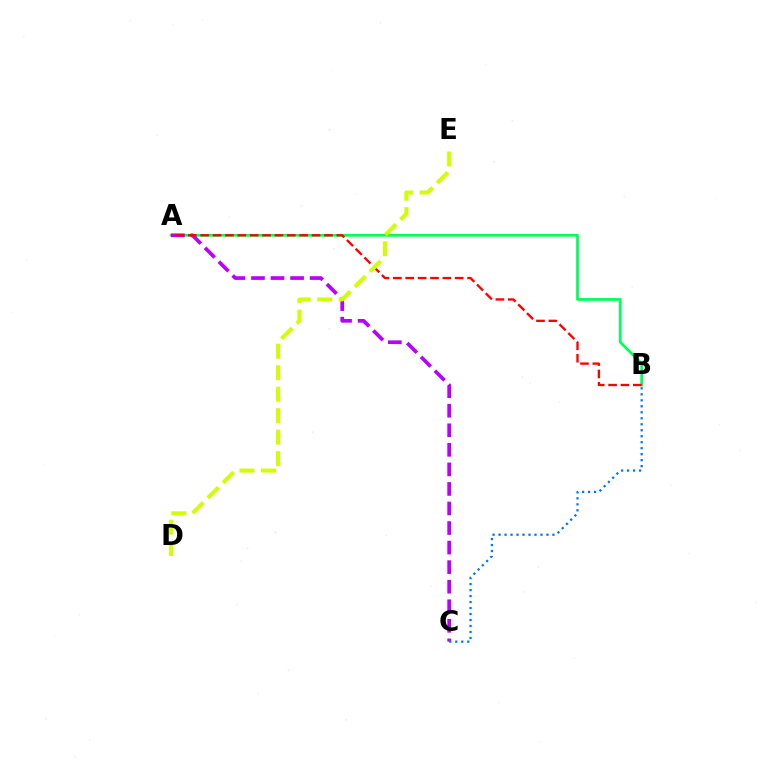{('A', 'B'): [{'color': '#00ff5c', 'line_style': 'solid', 'thickness': 1.96}, {'color': '#ff0000', 'line_style': 'dashed', 'thickness': 1.68}], ('A', 'C'): [{'color': '#b900ff', 'line_style': 'dashed', 'thickness': 2.66}], ('B', 'C'): [{'color': '#0074ff', 'line_style': 'dotted', 'thickness': 1.63}], ('D', 'E'): [{'color': '#d1ff00', 'line_style': 'dashed', 'thickness': 2.92}]}